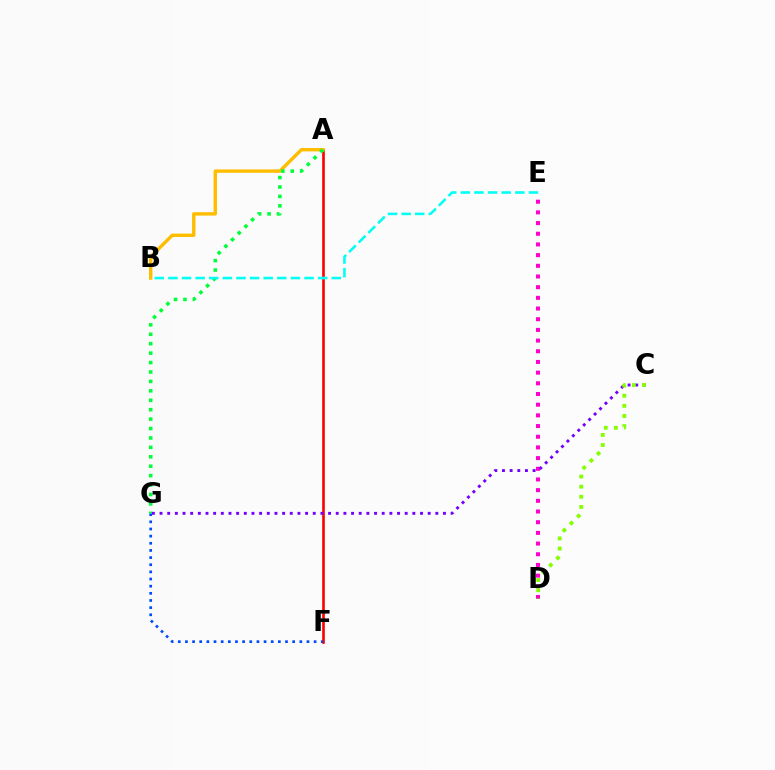{('A', 'F'): [{'color': '#ff0000', 'line_style': 'solid', 'thickness': 1.9}], ('A', 'B'): [{'color': '#ffbd00', 'line_style': 'solid', 'thickness': 2.44}], ('F', 'G'): [{'color': '#004bff', 'line_style': 'dotted', 'thickness': 1.94}], ('A', 'G'): [{'color': '#00ff39', 'line_style': 'dotted', 'thickness': 2.56}], ('D', 'E'): [{'color': '#ff00cf', 'line_style': 'dotted', 'thickness': 2.9}], ('C', 'G'): [{'color': '#7200ff', 'line_style': 'dotted', 'thickness': 2.08}], ('C', 'D'): [{'color': '#84ff00', 'line_style': 'dotted', 'thickness': 2.75}], ('B', 'E'): [{'color': '#00fff6', 'line_style': 'dashed', 'thickness': 1.85}]}